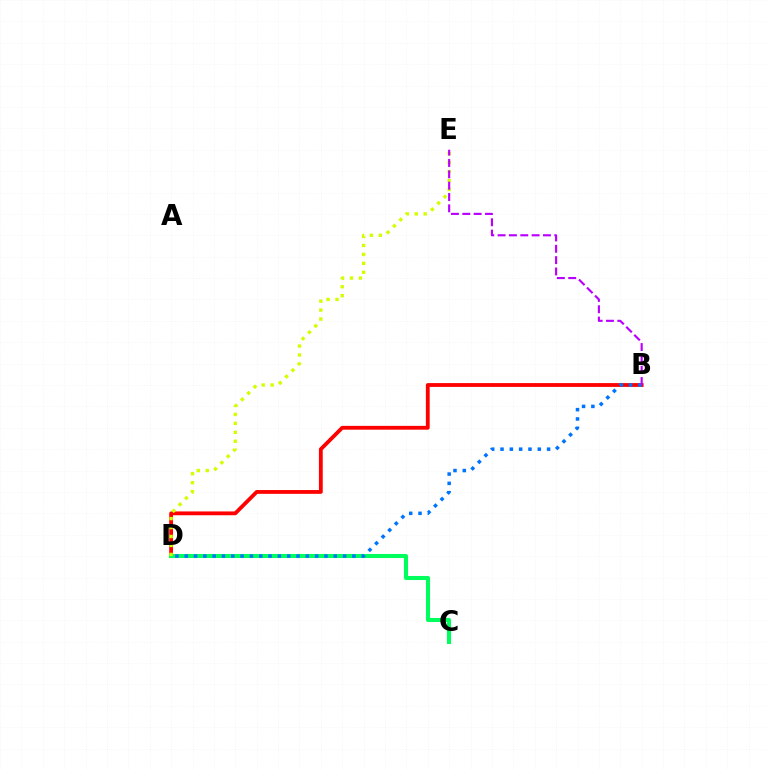{('B', 'D'): [{'color': '#ff0000', 'line_style': 'solid', 'thickness': 2.74}, {'color': '#0074ff', 'line_style': 'dotted', 'thickness': 2.53}], ('C', 'D'): [{'color': '#00ff5c', 'line_style': 'solid', 'thickness': 2.93}], ('D', 'E'): [{'color': '#d1ff00', 'line_style': 'dotted', 'thickness': 2.43}], ('B', 'E'): [{'color': '#b900ff', 'line_style': 'dashed', 'thickness': 1.54}]}